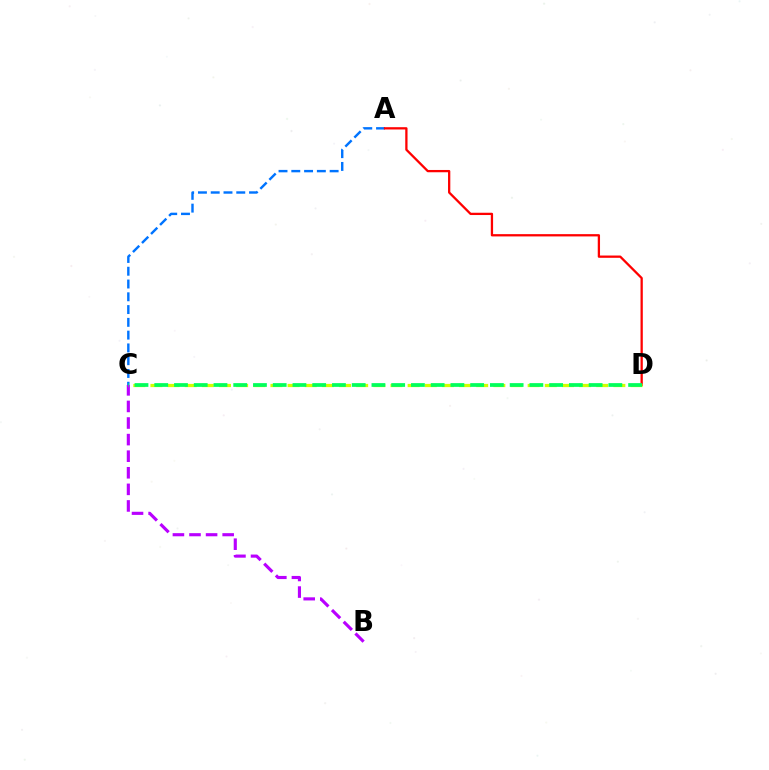{('B', 'C'): [{'color': '#b900ff', 'line_style': 'dashed', 'thickness': 2.25}], ('A', 'C'): [{'color': '#0074ff', 'line_style': 'dashed', 'thickness': 1.74}], ('A', 'D'): [{'color': '#ff0000', 'line_style': 'solid', 'thickness': 1.64}], ('C', 'D'): [{'color': '#d1ff00', 'line_style': 'dashed', 'thickness': 2.33}, {'color': '#00ff5c', 'line_style': 'dashed', 'thickness': 2.68}]}